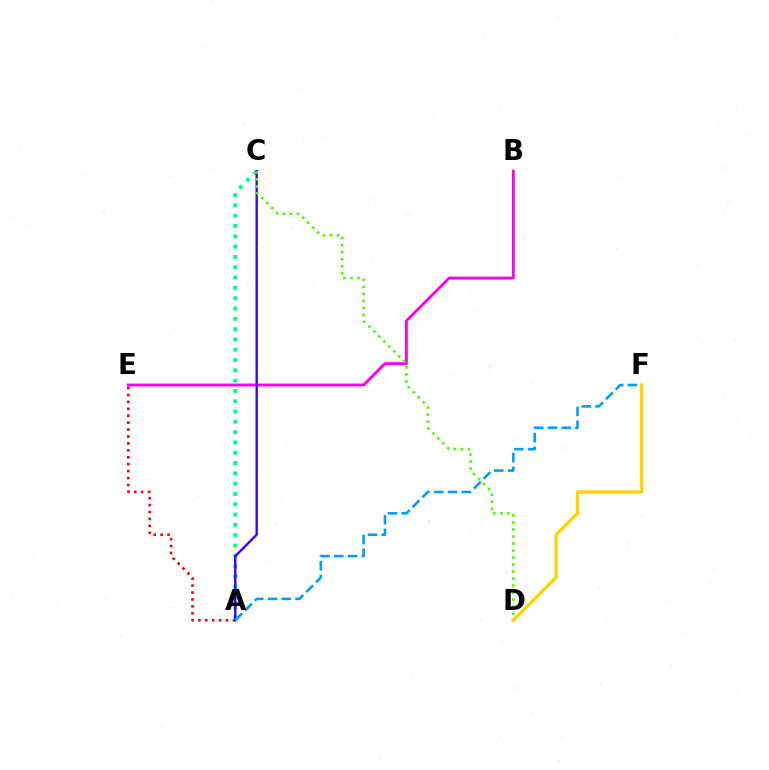{('B', 'E'): [{'color': '#ff00ed', 'line_style': 'solid', 'thickness': 2.06}], ('A', 'E'): [{'color': '#ff0000', 'line_style': 'dotted', 'thickness': 1.88}], ('A', 'C'): [{'color': '#00ff86', 'line_style': 'dotted', 'thickness': 2.8}, {'color': '#3700ff', 'line_style': 'solid', 'thickness': 1.7}], ('A', 'F'): [{'color': '#009eff', 'line_style': 'dashed', 'thickness': 1.87}], ('C', 'D'): [{'color': '#4fff00', 'line_style': 'dotted', 'thickness': 1.91}], ('D', 'F'): [{'color': '#ffd500', 'line_style': 'solid', 'thickness': 2.35}]}